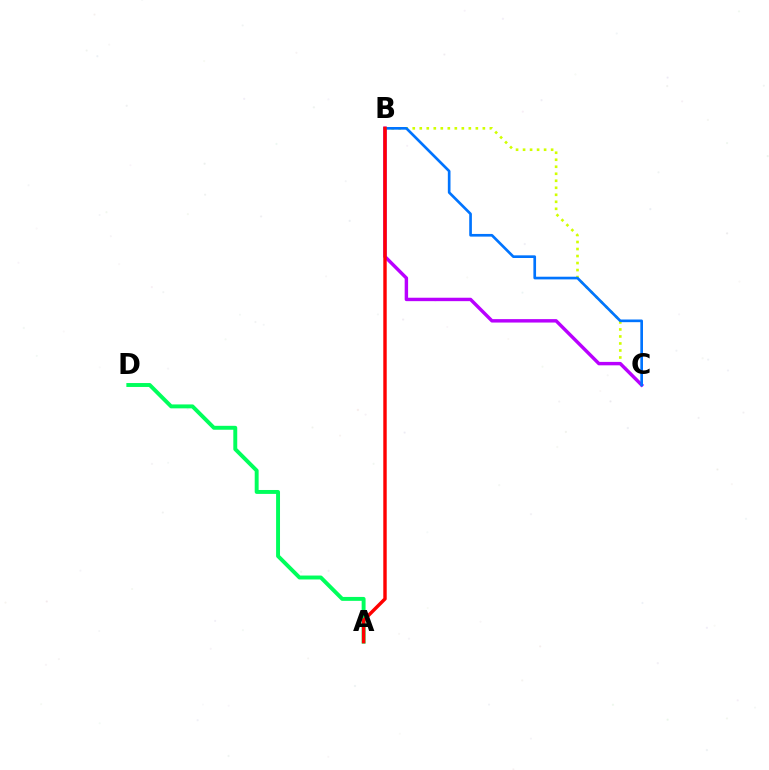{('B', 'C'): [{'color': '#d1ff00', 'line_style': 'dotted', 'thickness': 1.9}, {'color': '#b900ff', 'line_style': 'solid', 'thickness': 2.47}, {'color': '#0074ff', 'line_style': 'solid', 'thickness': 1.92}], ('A', 'D'): [{'color': '#00ff5c', 'line_style': 'solid', 'thickness': 2.82}], ('A', 'B'): [{'color': '#ff0000', 'line_style': 'solid', 'thickness': 2.46}]}